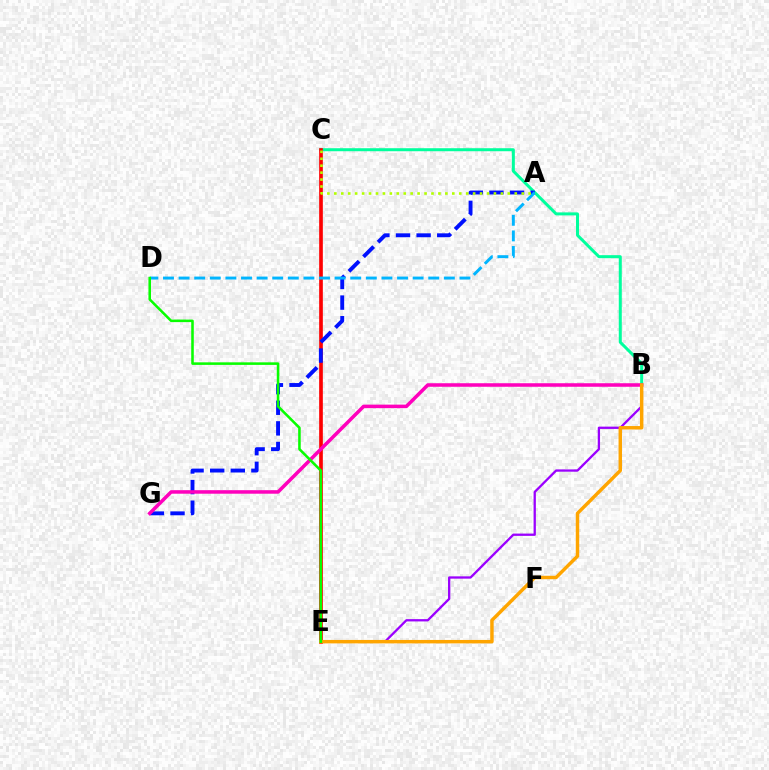{('B', 'C'): [{'color': '#00ff9d', 'line_style': 'solid', 'thickness': 2.17}], ('C', 'E'): [{'color': '#ff0000', 'line_style': 'solid', 'thickness': 2.64}], ('B', 'E'): [{'color': '#9b00ff', 'line_style': 'solid', 'thickness': 1.65}, {'color': '#ffa500', 'line_style': 'solid', 'thickness': 2.49}], ('A', 'G'): [{'color': '#0010ff', 'line_style': 'dashed', 'thickness': 2.8}], ('B', 'G'): [{'color': '#ff00bd', 'line_style': 'solid', 'thickness': 2.54}], ('A', 'D'): [{'color': '#00b5ff', 'line_style': 'dashed', 'thickness': 2.12}], ('A', 'C'): [{'color': '#b3ff00', 'line_style': 'dotted', 'thickness': 1.89}], ('D', 'E'): [{'color': '#08ff00', 'line_style': 'solid', 'thickness': 1.84}]}